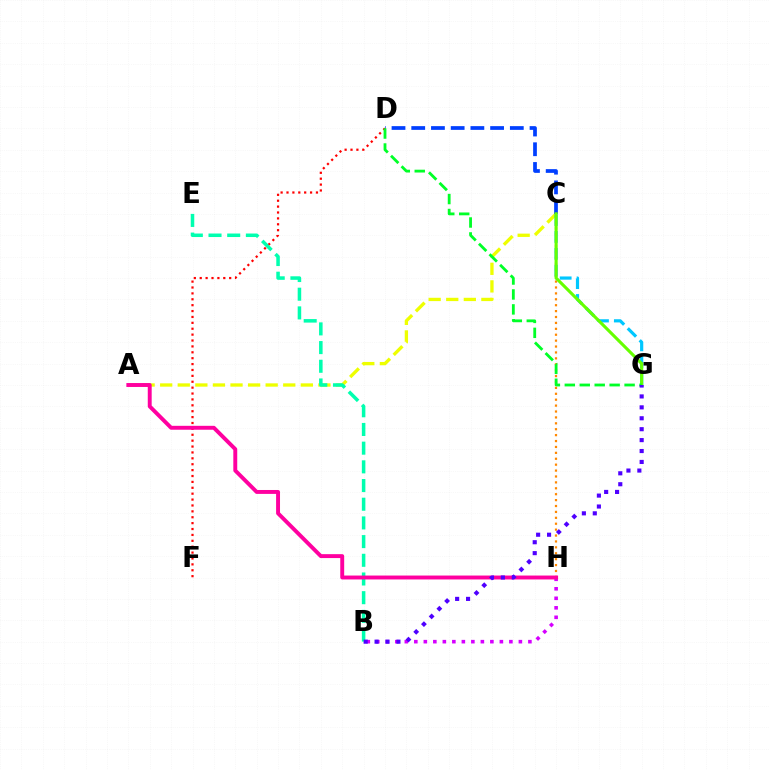{('A', 'C'): [{'color': '#eeff00', 'line_style': 'dashed', 'thickness': 2.39}], ('C', 'H'): [{'color': '#ff8800', 'line_style': 'dotted', 'thickness': 1.6}], ('C', 'D'): [{'color': '#003fff', 'line_style': 'dashed', 'thickness': 2.68}], ('D', 'F'): [{'color': '#ff0000', 'line_style': 'dotted', 'thickness': 1.6}], ('B', 'H'): [{'color': '#d600ff', 'line_style': 'dotted', 'thickness': 2.58}], ('C', 'G'): [{'color': '#00c7ff', 'line_style': 'dashed', 'thickness': 2.29}, {'color': '#66ff00', 'line_style': 'solid', 'thickness': 2.24}], ('B', 'E'): [{'color': '#00ffaf', 'line_style': 'dashed', 'thickness': 2.54}], ('A', 'H'): [{'color': '#ff00a0', 'line_style': 'solid', 'thickness': 2.82}], ('D', 'G'): [{'color': '#00ff27', 'line_style': 'dashed', 'thickness': 2.03}], ('B', 'G'): [{'color': '#4f00ff', 'line_style': 'dotted', 'thickness': 2.97}]}